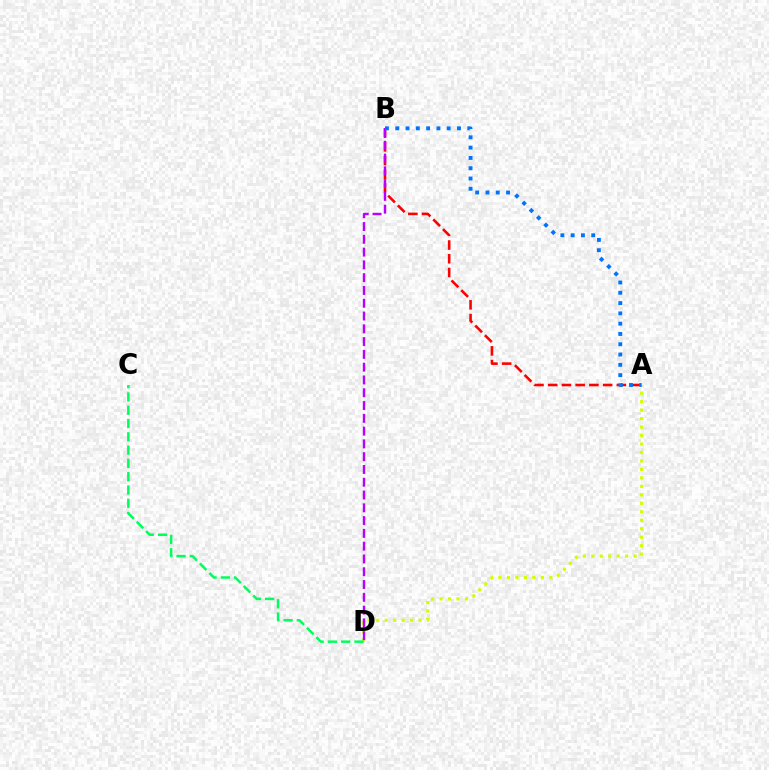{('A', 'B'): [{'color': '#ff0000', 'line_style': 'dashed', 'thickness': 1.86}, {'color': '#0074ff', 'line_style': 'dotted', 'thickness': 2.8}], ('A', 'D'): [{'color': '#d1ff00', 'line_style': 'dotted', 'thickness': 2.3}], ('C', 'D'): [{'color': '#00ff5c', 'line_style': 'dashed', 'thickness': 1.81}], ('B', 'D'): [{'color': '#b900ff', 'line_style': 'dashed', 'thickness': 1.74}]}